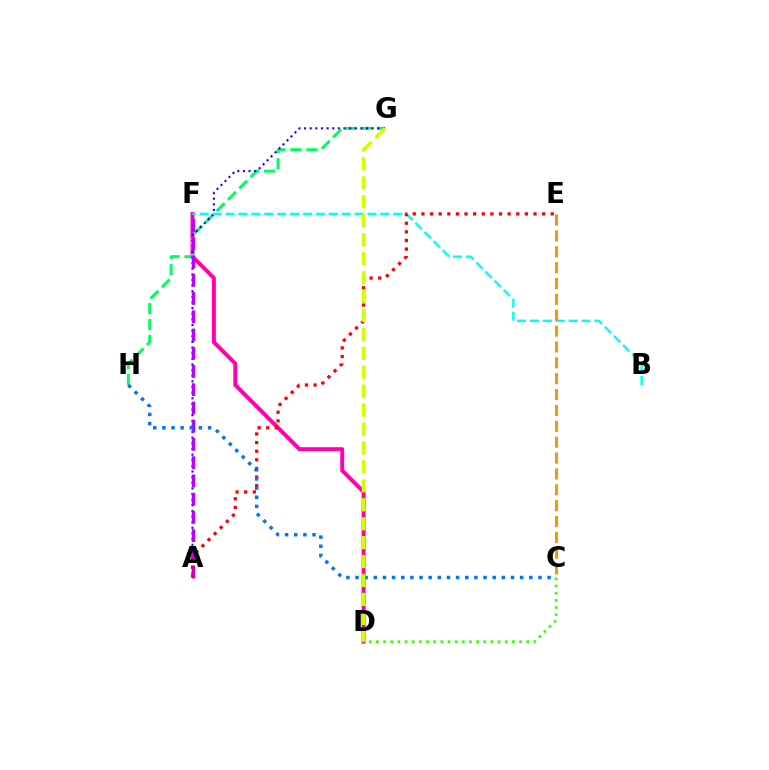{('D', 'F'): [{'color': '#ff00ac', 'line_style': 'solid', 'thickness': 2.85}], ('G', 'H'): [{'color': '#00ff5c', 'line_style': 'dashed', 'thickness': 2.16}], ('A', 'G'): [{'color': '#2500ff', 'line_style': 'dotted', 'thickness': 1.53}], ('B', 'F'): [{'color': '#00fff6', 'line_style': 'dashed', 'thickness': 1.75}], ('A', 'F'): [{'color': '#b900ff', 'line_style': 'dashed', 'thickness': 2.48}], ('C', 'D'): [{'color': '#3dff00', 'line_style': 'dotted', 'thickness': 1.94}], ('A', 'E'): [{'color': '#ff0000', 'line_style': 'dotted', 'thickness': 2.34}], ('C', 'H'): [{'color': '#0074ff', 'line_style': 'dotted', 'thickness': 2.49}], ('D', 'G'): [{'color': '#d1ff00', 'line_style': 'dashed', 'thickness': 2.57}], ('C', 'E'): [{'color': '#ff9400', 'line_style': 'dashed', 'thickness': 2.16}]}